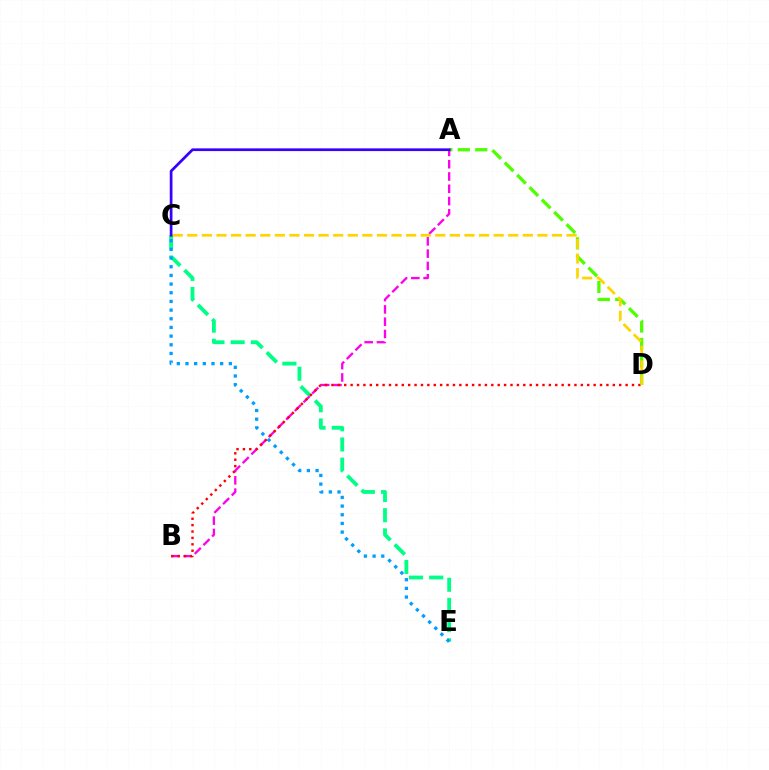{('A', 'D'): [{'color': '#4fff00', 'line_style': 'dashed', 'thickness': 2.37}], ('C', 'E'): [{'color': '#00ff86', 'line_style': 'dashed', 'thickness': 2.74}, {'color': '#009eff', 'line_style': 'dotted', 'thickness': 2.36}], ('A', 'B'): [{'color': '#ff00ed', 'line_style': 'dashed', 'thickness': 1.67}], ('B', 'D'): [{'color': '#ff0000', 'line_style': 'dotted', 'thickness': 1.74}], ('C', 'D'): [{'color': '#ffd500', 'line_style': 'dashed', 'thickness': 1.98}], ('A', 'C'): [{'color': '#3700ff', 'line_style': 'solid', 'thickness': 1.96}]}